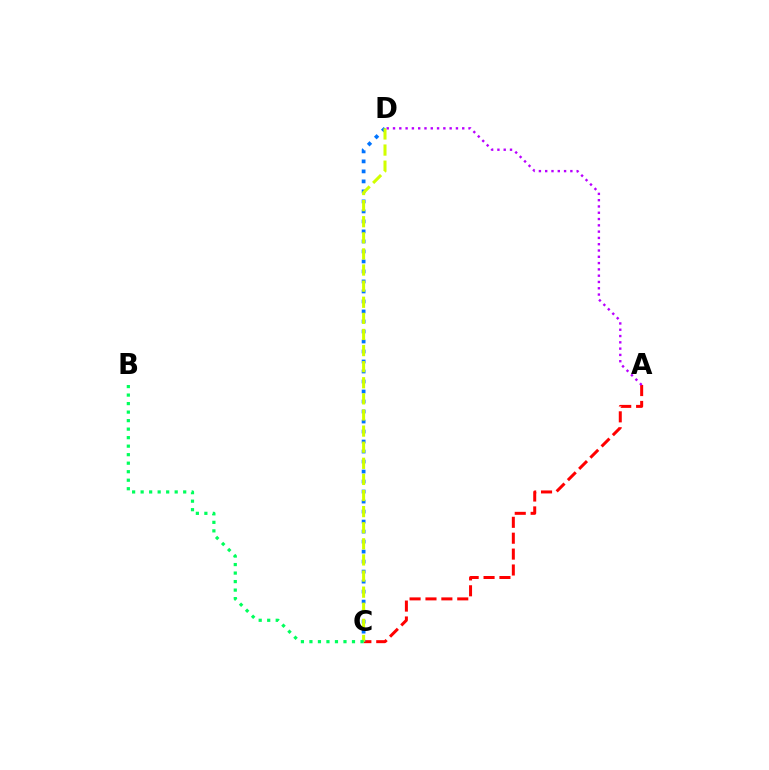{('A', 'C'): [{'color': '#ff0000', 'line_style': 'dashed', 'thickness': 2.16}], ('A', 'D'): [{'color': '#b900ff', 'line_style': 'dotted', 'thickness': 1.71}], ('C', 'D'): [{'color': '#0074ff', 'line_style': 'dotted', 'thickness': 2.72}, {'color': '#d1ff00', 'line_style': 'dashed', 'thickness': 2.19}], ('B', 'C'): [{'color': '#00ff5c', 'line_style': 'dotted', 'thickness': 2.31}]}